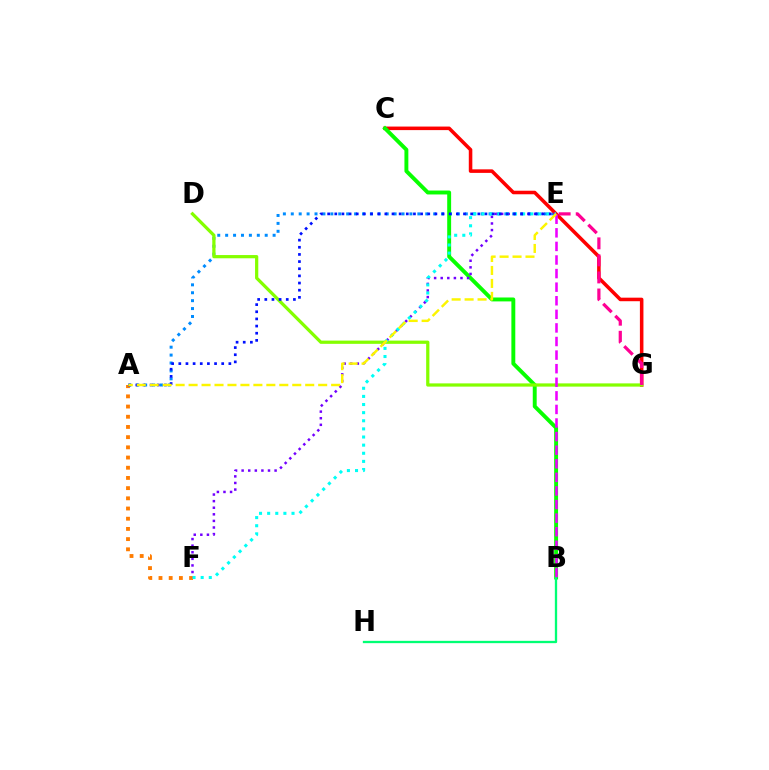{('A', 'F'): [{'color': '#ff7c00', 'line_style': 'dotted', 'thickness': 2.77}], ('A', 'E'): [{'color': '#008cff', 'line_style': 'dotted', 'thickness': 2.15}, {'color': '#0010ff', 'line_style': 'dotted', 'thickness': 1.94}, {'color': '#fcf500', 'line_style': 'dashed', 'thickness': 1.76}], ('C', 'G'): [{'color': '#ff0000', 'line_style': 'solid', 'thickness': 2.55}], ('B', 'C'): [{'color': '#08ff00', 'line_style': 'solid', 'thickness': 2.82}], ('B', 'H'): [{'color': '#00ff74', 'line_style': 'solid', 'thickness': 1.66}], ('D', 'G'): [{'color': '#84ff00', 'line_style': 'solid', 'thickness': 2.33}], ('E', 'F'): [{'color': '#7200ff', 'line_style': 'dotted', 'thickness': 1.79}, {'color': '#00fff6', 'line_style': 'dotted', 'thickness': 2.21}], ('B', 'E'): [{'color': '#ee00ff', 'line_style': 'dashed', 'thickness': 1.85}], ('E', 'G'): [{'color': '#ff0094', 'line_style': 'dashed', 'thickness': 2.32}]}